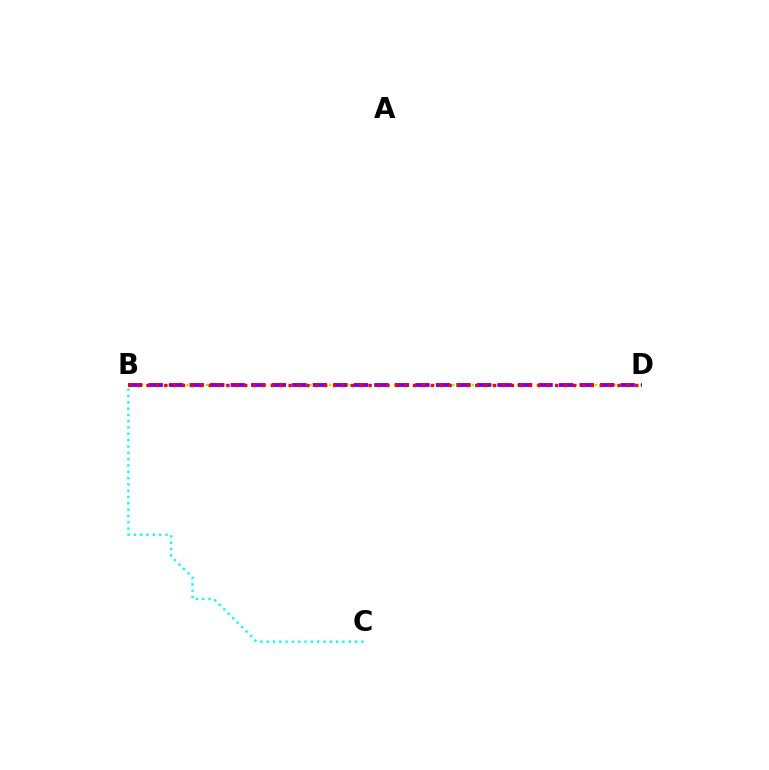{('B', 'D'): [{'color': '#84ff00', 'line_style': 'dotted', 'thickness': 1.76}, {'color': '#7200ff', 'line_style': 'dashed', 'thickness': 2.79}, {'color': '#ff0000', 'line_style': 'dotted', 'thickness': 2.41}], ('B', 'C'): [{'color': '#00fff6', 'line_style': 'dotted', 'thickness': 1.72}]}